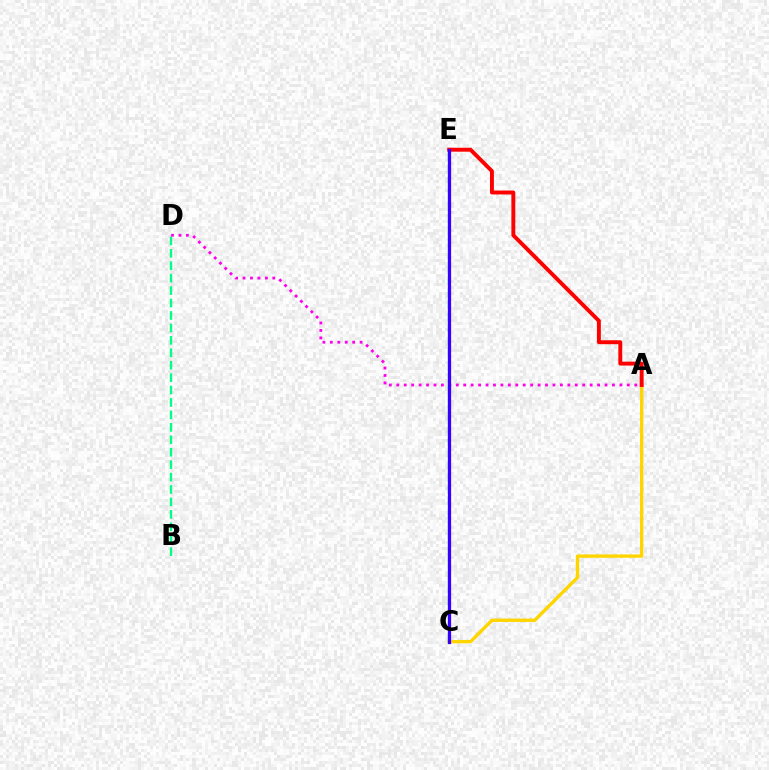{('C', 'E'): [{'color': '#4fff00', 'line_style': 'dashed', 'thickness': 1.67}, {'color': '#009eff', 'line_style': 'dashed', 'thickness': 1.56}, {'color': '#3700ff', 'line_style': 'solid', 'thickness': 2.34}], ('A', 'C'): [{'color': '#ffd500', 'line_style': 'solid', 'thickness': 2.41}], ('B', 'D'): [{'color': '#00ff86', 'line_style': 'dashed', 'thickness': 1.69}], ('A', 'D'): [{'color': '#ff00ed', 'line_style': 'dotted', 'thickness': 2.02}], ('A', 'E'): [{'color': '#ff0000', 'line_style': 'solid', 'thickness': 2.82}]}